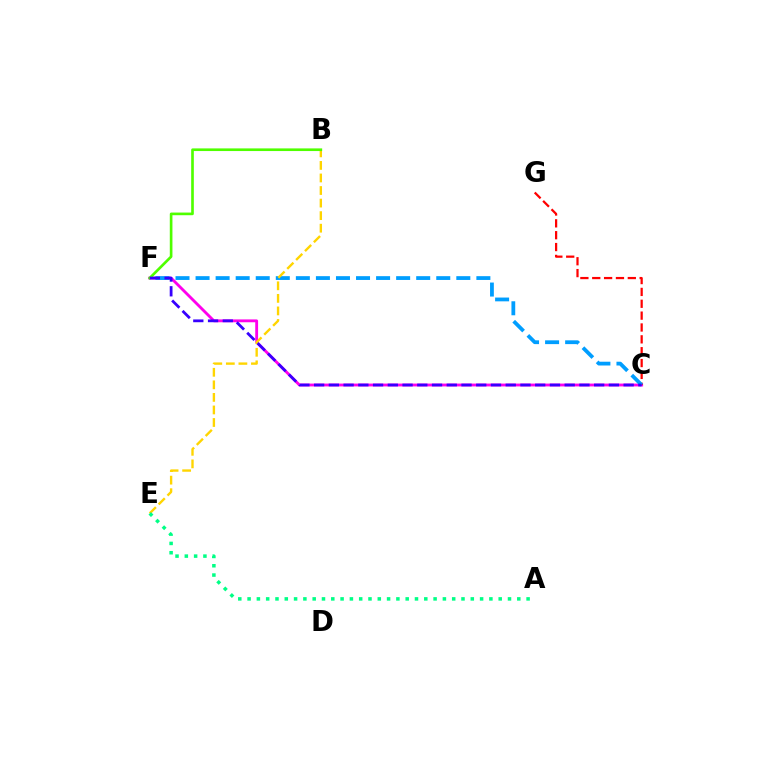{('C', 'F'): [{'color': '#ff00ed', 'line_style': 'solid', 'thickness': 2.05}, {'color': '#009eff', 'line_style': 'dashed', 'thickness': 2.72}, {'color': '#3700ff', 'line_style': 'dashed', 'thickness': 2.0}], ('C', 'G'): [{'color': '#ff0000', 'line_style': 'dashed', 'thickness': 1.61}], ('B', 'E'): [{'color': '#ffd500', 'line_style': 'dashed', 'thickness': 1.71}], ('B', 'F'): [{'color': '#4fff00', 'line_style': 'solid', 'thickness': 1.91}], ('A', 'E'): [{'color': '#00ff86', 'line_style': 'dotted', 'thickness': 2.53}]}